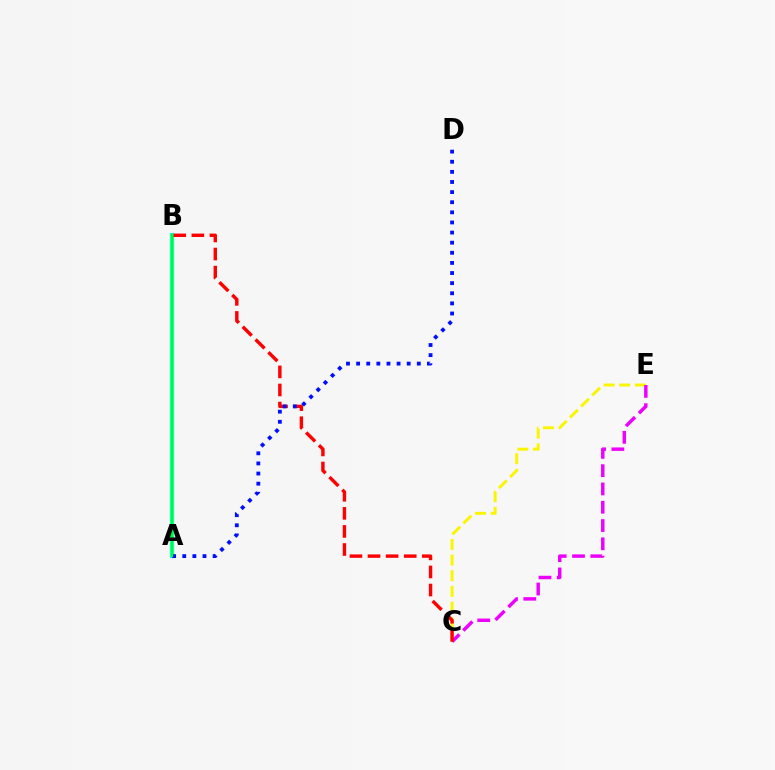{('C', 'E'): [{'color': '#fcf500', 'line_style': 'dashed', 'thickness': 2.13}, {'color': '#ee00ff', 'line_style': 'dashed', 'thickness': 2.49}], ('A', 'B'): [{'color': '#00fff6', 'line_style': 'solid', 'thickness': 2.99}, {'color': '#08ff00', 'line_style': 'solid', 'thickness': 1.59}], ('B', 'C'): [{'color': '#ff0000', 'line_style': 'dashed', 'thickness': 2.46}], ('A', 'D'): [{'color': '#0010ff', 'line_style': 'dotted', 'thickness': 2.75}]}